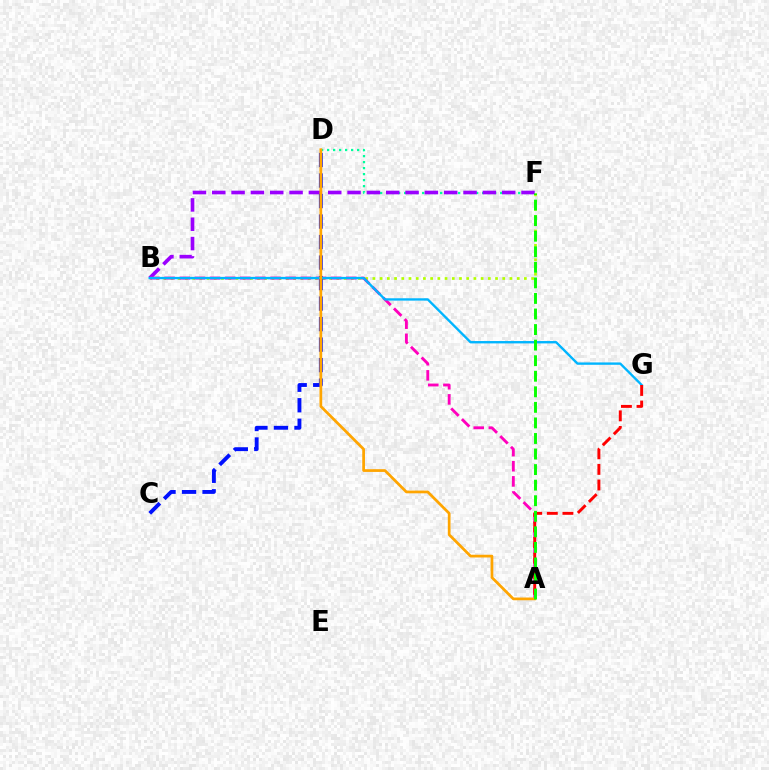{('B', 'F'): [{'color': '#b3ff00', 'line_style': 'dotted', 'thickness': 1.96}, {'color': '#9b00ff', 'line_style': 'dashed', 'thickness': 2.63}], ('D', 'F'): [{'color': '#00ff9d', 'line_style': 'dotted', 'thickness': 1.63}], ('A', 'B'): [{'color': '#ff00bd', 'line_style': 'dashed', 'thickness': 2.06}], ('C', 'D'): [{'color': '#0010ff', 'line_style': 'dashed', 'thickness': 2.79}], ('B', 'G'): [{'color': '#00b5ff', 'line_style': 'solid', 'thickness': 1.7}], ('A', 'D'): [{'color': '#ffa500', 'line_style': 'solid', 'thickness': 1.97}], ('A', 'G'): [{'color': '#ff0000', 'line_style': 'dashed', 'thickness': 2.12}], ('A', 'F'): [{'color': '#08ff00', 'line_style': 'dashed', 'thickness': 2.11}]}